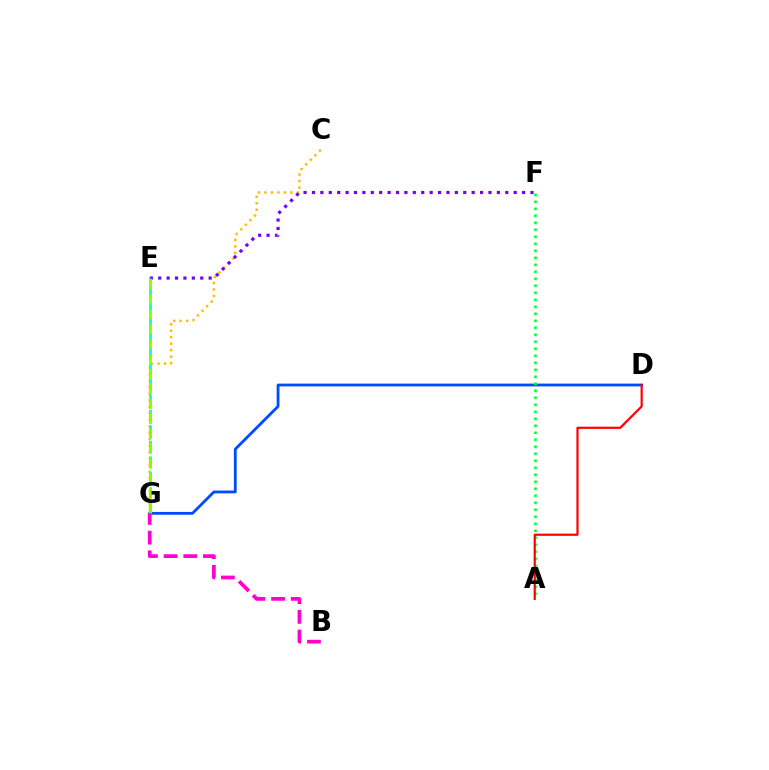{('D', 'G'): [{'color': '#004bff', 'line_style': 'solid', 'thickness': 2.01}], ('C', 'G'): [{'color': '#ffbd00', 'line_style': 'dotted', 'thickness': 1.77}], ('E', 'F'): [{'color': '#7200ff', 'line_style': 'dotted', 'thickness': 2.28}], ('E', 'G'): [{'color': '#00fff6', 'line_style': 'dashed', 'thickness': 2.1}, {'color': '#84ff00', 'line_style': 'dashed', 'thickness': 2.03}], ('A', 'F'): [{'color': '#00ff39', 'line_style': 'dotted', 'thickness': 1.9}], ('A', 'D'): [{'color': '#ff0000', 'line_style': 'solid', 'thickness': 1.58}], ('B', 'G'): [{'color': '#ff00cf', 'line_style': 'dashed', 'thickness': 2.67}]}